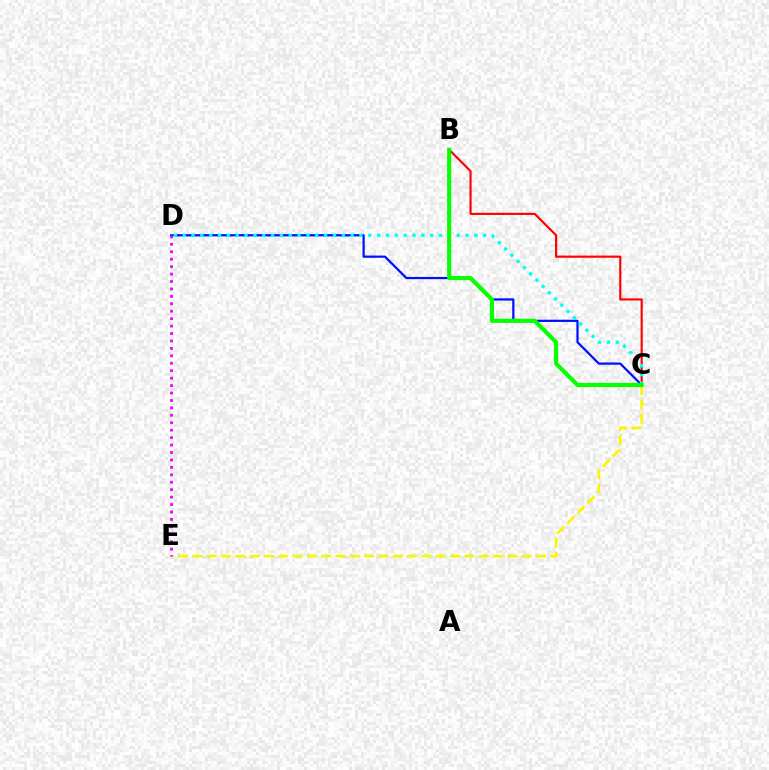{('C', 'E'): [{'color': '#fcf500', 'line_style': 'dashed', 'thickness': 1.95}], ('C', 'D'): [{'color': '#0010ff', 'line_style': 'solid', 'thickness': 1.6}, {'color': '#00fff6', 'line_style': 'dotted', 'thickness': 2.4}], ('B', 'C'): [{'color': '#ff0000', 'line_style': 'solid', 'thickness': 1.54}, {'color': '#08ff00', 'line_style': 'solid', 'thickness': 2.97}], ('D', 'E'): [{'color': '#ee00ff', 'line_style': 'dotted', 'thickness': 2.02}]}